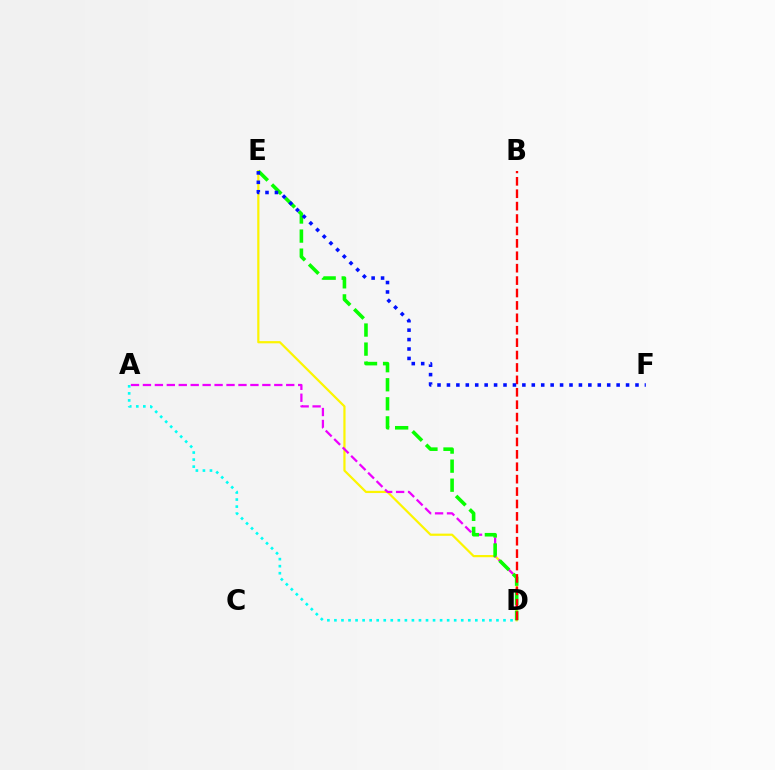{('D', 'E'): [{'color': '#fcf500', 'line_style': 'solid', 'thickness': 1.59}, {'color': '#08ff00', 'line_style': 'dashed', 'thickness': 2.59}], ('A', 'D'): [{'color': '#ee00ff', 'line_style': 'dashed', 'thickness': 1.62}, {'color': '#00fff6', 'line_style': 'dotted', 'thickness': 1.91}], ('B', 'D'): [{'color': '#ff0000', 'line_style': 'dashed', 'thickness': 1.69}], ('E', 'F'): [{'color': '#0010ff', 'line_style': 'dotted', 'thickness': 2.56}]}